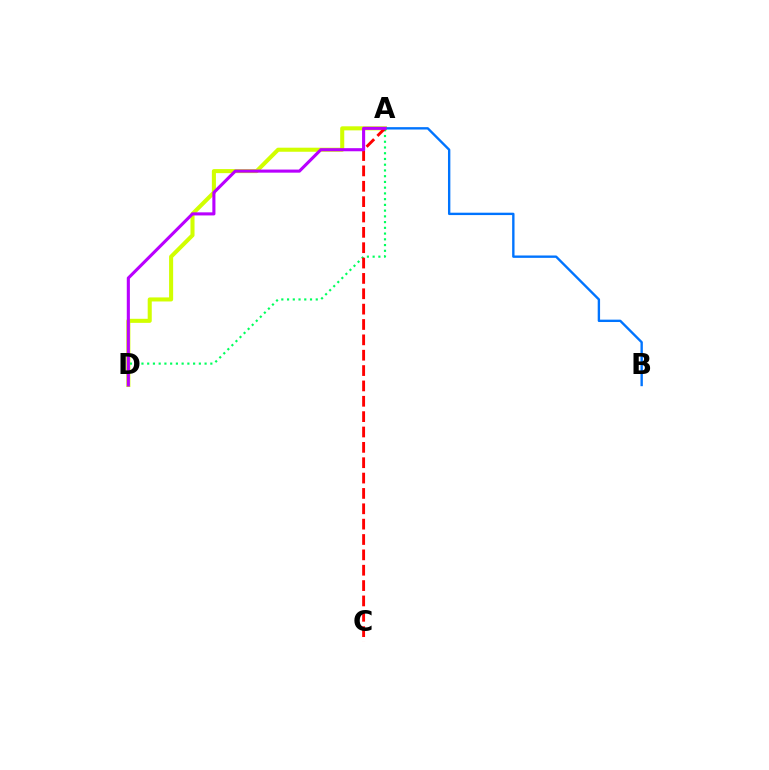{('A', 'D'): [{'color': '#d1ff00', 'line_style': 'solid', 'thickness': 2.92}, {'color': '#00ff5c', 'line_style': 'dotted', 'thickness': 1.56}, {'color': '#b900ff', 'line_style': 'solid', 'thickness': 2.23}], ('A', 'B'): [{'color': '#0074ff', 'line_style': 'solid', 'thickness': 1.71}], ('A', 'C'): [{'color': '#ff0000', 'line_style': 'dashed', 'thickness': 2.09}]}